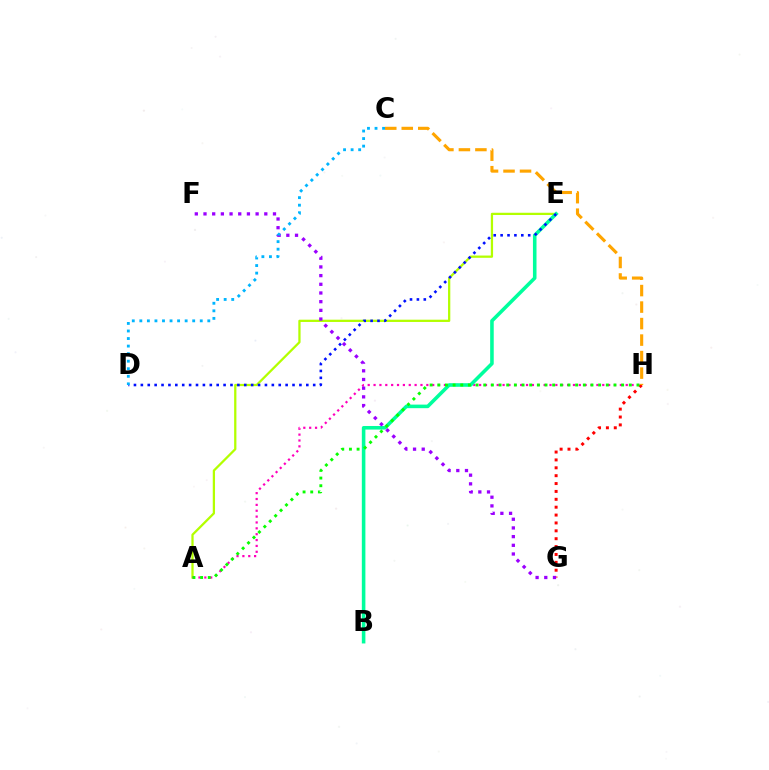{('A', 'E'): [{'color': '#b3ff00', 'line_style': 'solid', 'thickness': 1.63}], ('A', 'H'): [{'color': '#ff00bd', 'line_style': 'dotted', 'thickness': 1.59}, {'color': '#08ff00', 'line_style': 'dotted', 'thickness': 2.08}], ('G', 'H'): [{'color': '#ff0000', 'line_style': 'dotted', 'thickness': 2.14}], ('B', 'E'): [{'color': '#00ff9d', 'line_style': 'solid', 'thickness': 2.57}], ('F', 'G'): [{'color': '#9b00ff', 'line_style': 'dotted', 'thickness': 2.36}], ('D', 'E'): [{'color': '#0010ff', 'line_style': 'dotted', 'thickness': 1.87}], ('C', 'D'): [{'color': '#00b5ff', 'line_style': 'dotted', 'thickness': 2.05}], ('C', 'H'): [{'color': '#ffa500', 'line_style': 'dashed', 'thickness': 2.24}]}